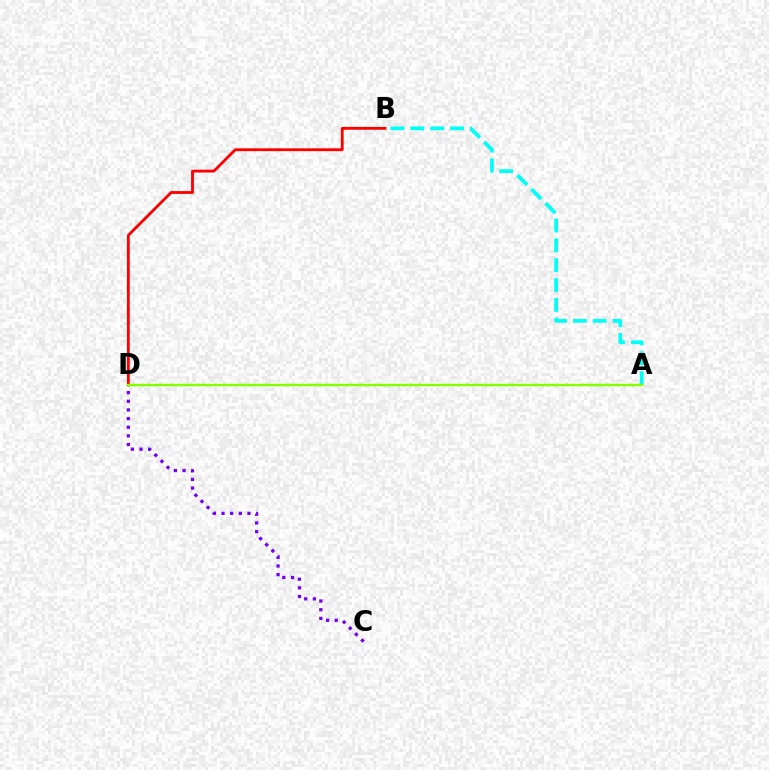{('A', 'B'): [{'color': '#00fff6', 'line_style': 'dashed', 'thickness': 2.7}], ('C', 'D'): [{'color': '#7200ff', 'line_style': 'dotted', 'thickness': 2.35}], ('B', 'D'): [{'color': '#ff0000', 'line_style': 'solid', 'thickness': 2.04}], ('A', 'D'): [{'color': '#84ff00', 'line_style': 'solid', 'thickness': 1.73}]}